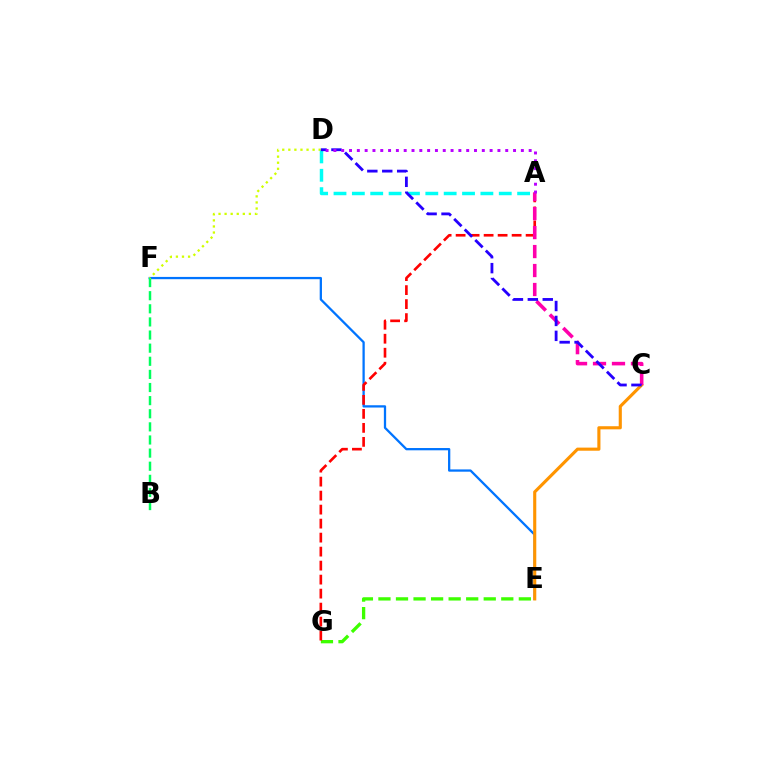{('E', 'F'): [{'color': '#0074ff', 'line_style': 'solid', 'thickness': 1.64}], ('B', 'F'): [{'color': '#00ff5c', 'line_style': 'dashed', 'thickness': 1.78}], ('C', 'E'): [{'color': '#ff9400', 'line_style': 'solid', 'thickness': 2.25}], ('D', 'F'): [{'color': '#d1ff00', 'line_style': 'dotted', 'thickness': 1.65}], ('E', 'G'): [{'color': '#3dff00', 'line_style': 'dashed', 'thickness': 2.38}], ('A', 'G'): [{'color': '#ff0000', 'line_style': 'dashed', 'thickness': 1.9}], ('A', 'C'): [{'color': '#ff00ac', 'line_style': 'dashed', 'thickness': 2.58}], ('A', 'D'): [{'color': '#00fff6', 'line_style': 'dashed', 'thickness': 2.49}, {'color': '#b900ff', 'line_style': 'dotted', 'thickness': 2.12}], ('C', 'D'): [{'color': '#2500ff', 'line_style': 'dashed', 'thickness': 2.03}]}